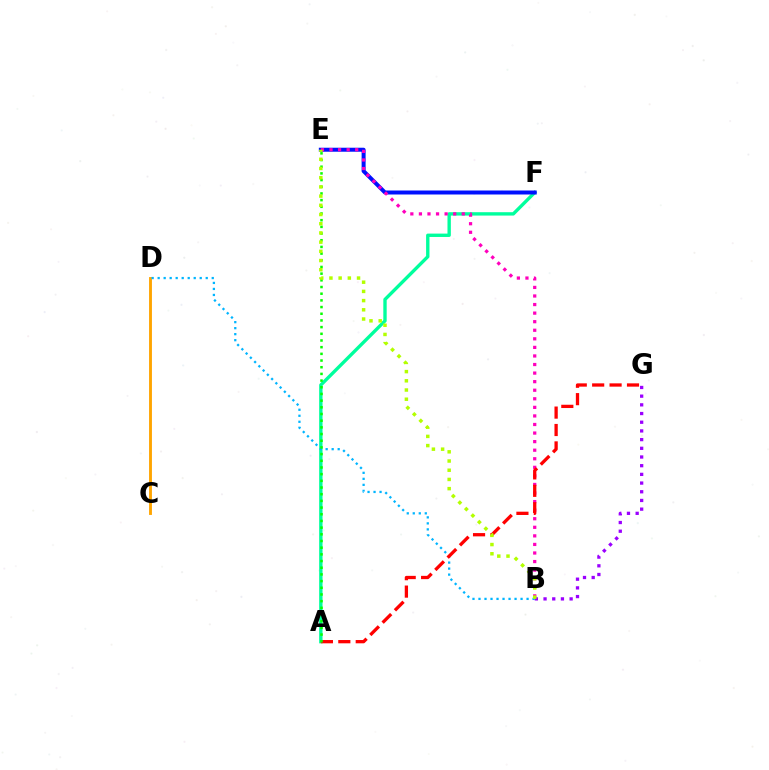{('A', 'F'): [{'color': '#00ff9d', 'line_style': 'solid', 'thickness': 2.43}], ('C', 'D'): [{'color': '#ffa500', 'line_style': 'solid', 'thickness': 2.07}], ('B', 'D'): [{'color': '#00b5ff', 'line_style': 'dotted', 'thickness': 1.63}], ('B', 'G'): [{'color': '#9b00ff', 'line_style': 'dotted', 'thickness': 2.36}], ('E', 'F'): [{'color': '#0010ff', 'line_style': 'solid', 'thickness': 2.88}], ('B', 'E'): [{'color': '#ff00bd', 'line_style': 'dotted', 'thickness': 2.33}, {'color': '#b3ff00', 'line_style': 'dotted', 'thickness': 2.5}], ('A', 'G'): [{'color': '#ff0000', 'line_style': 'dashed', 'thickness': 2.37}], ('A', 'E'): [{'color': '#08ff00', 'line_style': 'dotted', 'thickness': 1.82}]}